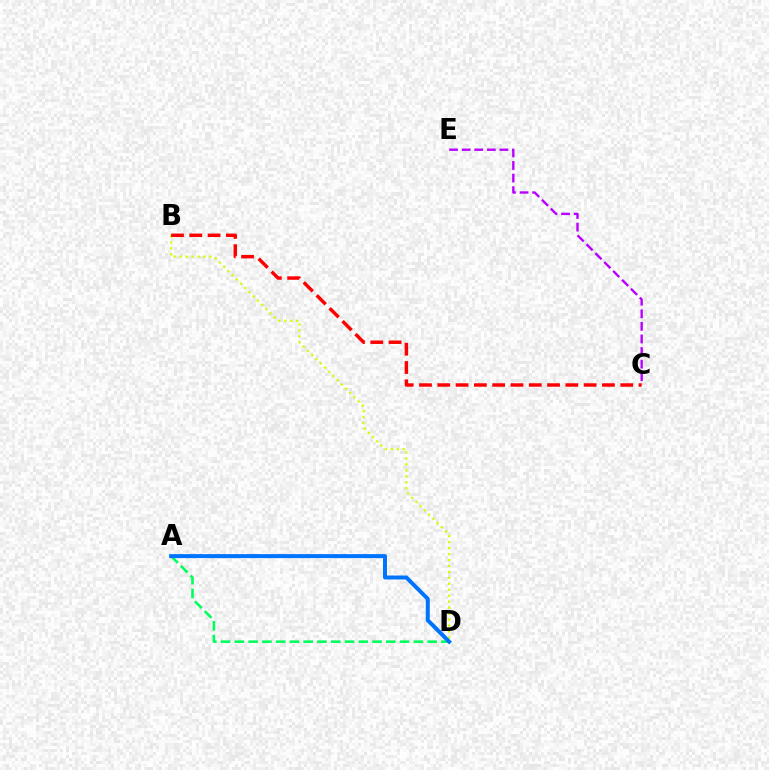{('C', 'E'): [{'color': '#b900ff', 'line_style': 'dashed', 'thickness': 1.71}], ('B', 'D'): [{'color': '#d1ff00', 'line_style': 'dotted', 'thickness': 1.62}], ('A', 'D'): [{'color': '#00ff5c', 'line_style': 'dashed', 'thickness': 1.87}, {'color': '#0074ff', 'line_style': 'solid', 'thickness': 2.87}], ('B', 'C'): [{'color': '#ff0000', 'line_style': 'dashed', 'thickness': 2.49}]}